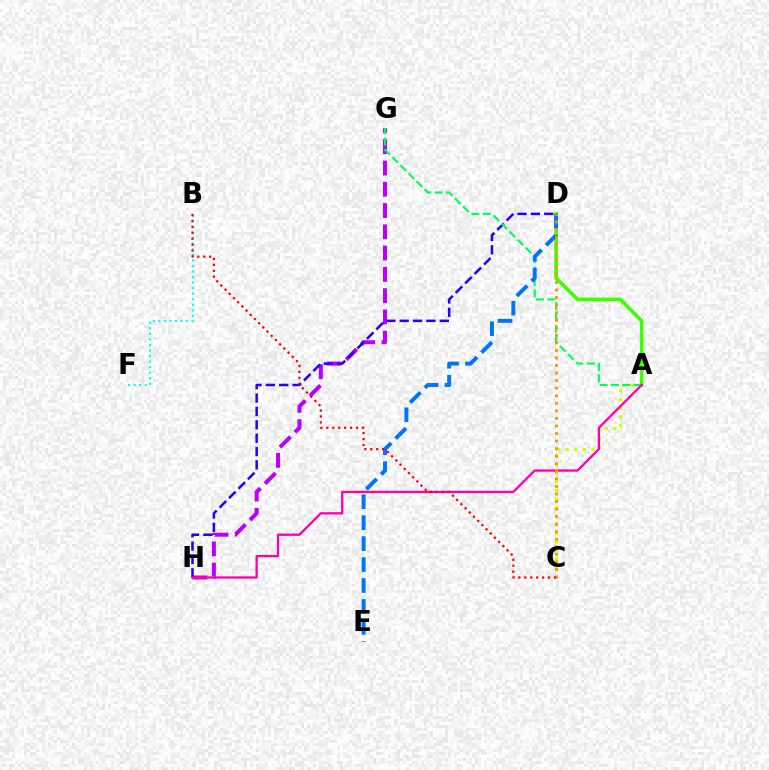{('A', 'C'): [{'color': '#d1ff00', 'line_style': 'dotted', 'thickness': 2.34}], ('G', 'H'): [{'color': '#b900ff', 'line_style': 'dashed', 'thickness': 2.89}], ('D', 'H'): [{'color': '#2500ff', 'line_style': 'dashed', 'thickness': 1.82}], ('A', 'D'): [{'color': '#3dff00', 'line_style': 'solid', 'thickness': 2.6}], ('B', 'F'): [{'color': '#00fff6', 'line_style': 'dotted', 'thickness': 1.51}], ('A', 'G'): [{'color': '#00ff5c', 'line_style': 'dashed', 'thickness': 1.55}], ('D', 'E'): [{'color': '#0074ff', 'line_style': 'dashed', 'thickness': 2.84}], ('A', 'H'): [{'color': '#ff00ac', 'line_style': 'solid', 'thickness': 1.66}], ('C', 'D'): [{'color': '#ff9400', 'line_style': 'dotted', 'thickness': 2.05}], ('B', 'C'): [{'color': '#ff0000', 'line_style': 'dotted', 'thickness': 1.61}]}